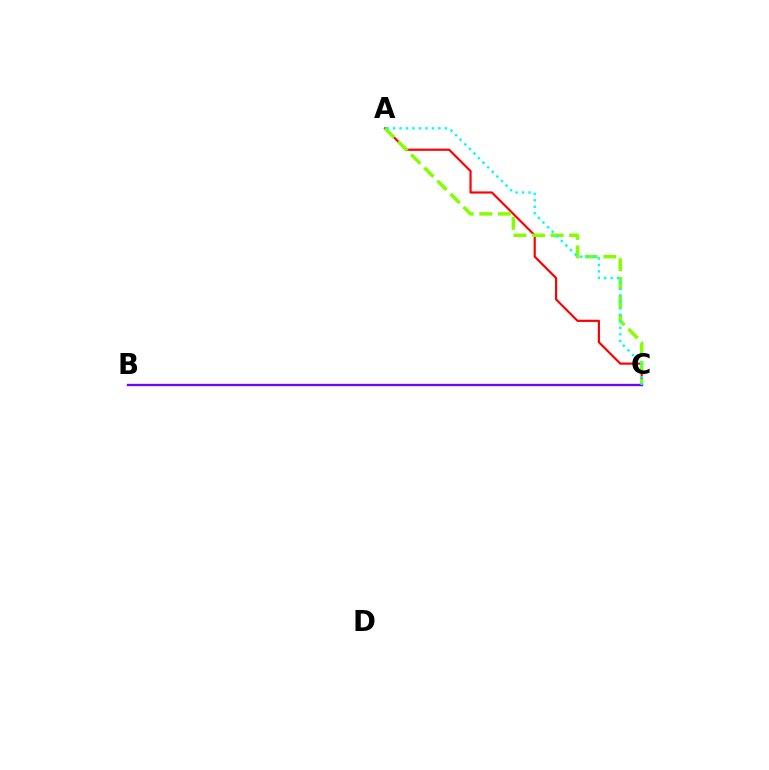{('A', 'C'): [{'color': '#ff0000', 'line_style': 'solid', 'thickness': 1.57}, {'color': '#84ff00', 'line_style': 'dashed', 'thickness': 2.52}, {'color': '#00fff6', 'line_style': 'dotted', 'thickness': 1.76}], ('B', 'C'): [{'color': '#7200ff', 'line_style': 'solid', 'thickness': 1.68}]}